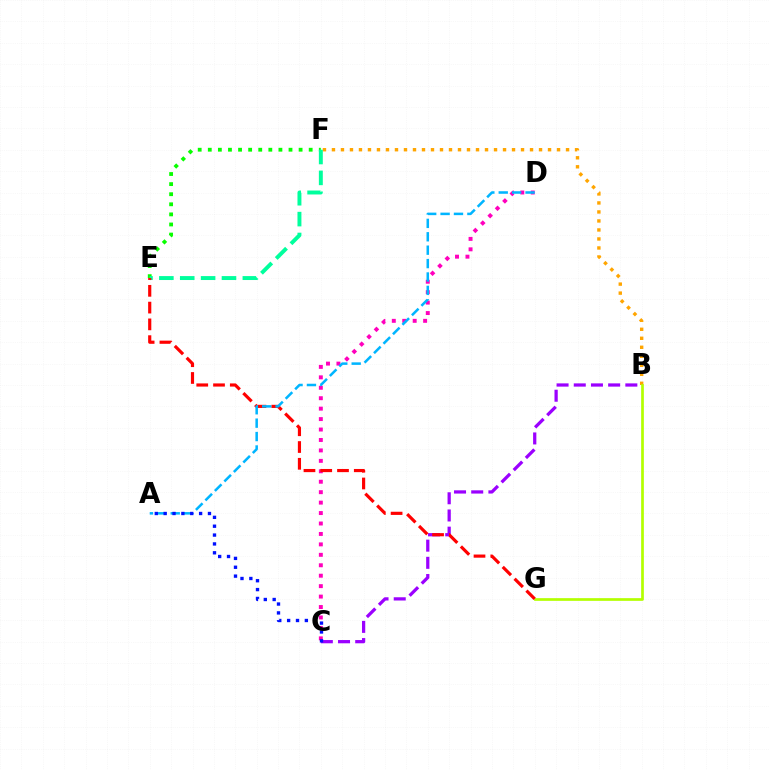{('C', 'D'): [{'color': '#ff00bd', 'line_style': 'dotted', 'thickness': 2.84}], ('B', 'F'): [{'color': '#ffa500', 'line_style': 'dotted', 'thickness': 2.45}], ('B', 'C'): [{'color': '#9b00ff', 'line_style': 'dashed', 'thickness': 2.34}], ('E', 'F'): [{'color': '#08ff00', 'line_style': 'dotted', 'thickness': 2.74}, {'color': '#00ff9d', 'line_style': 'dashed', 'thickness': 2.84}], ('B', 'G'): [{'color': '#b3ff00', 'line_style': 'solid', 'thickness': 1.95}], ('E', 'G'): [{'color': '#ff0000', 'line_style': 'dashed', 'thickness': 2.28}], ('A', 'D'): [{'color': '#00b5ff', 'line_style': 'dashed', 'thickness': 1.82}], ('A', 'C'): [{'color': '#0010ff', 'line_style': 'dotted', 'thickness': 2.41}]}